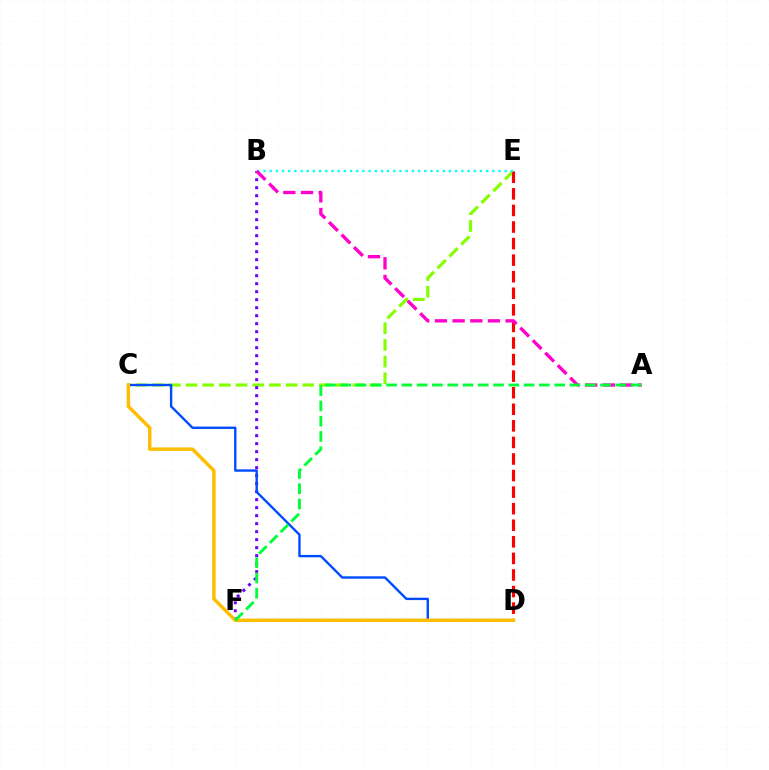{('C', 'E'): [{'color': '#84ff00', 'line_style': 'dashed', 'thickness': 2.27}], ('B', 'F'): [{'color': '#7200ff', 'line_style': 'dotted', 'thickness': 2.17}], ('D', 'E'): [{'color': '#ff0000', 'line_style': 'dashed', 'thickness': 2.25}], ('B', 'E'): [{'color': '#00fff6', 'line_style': 'dotted', 'thickness': 1.68}], ('C', 'D'): [{'color': '#004bff', 'line_style': 'solid', 'thickness': 1.71}, {'color': '#ffbd00', 'line_style': 'solid', 'thickness': 2.49}], ('A', 'B'): [{'color': '#ff00cf', 'line_style': 'dashed', 'thickness': 2.4}], ('A', 'F'): [{'color': '#00ff39', 'line_style': 'dashed', 'thickness': 2.08}]}